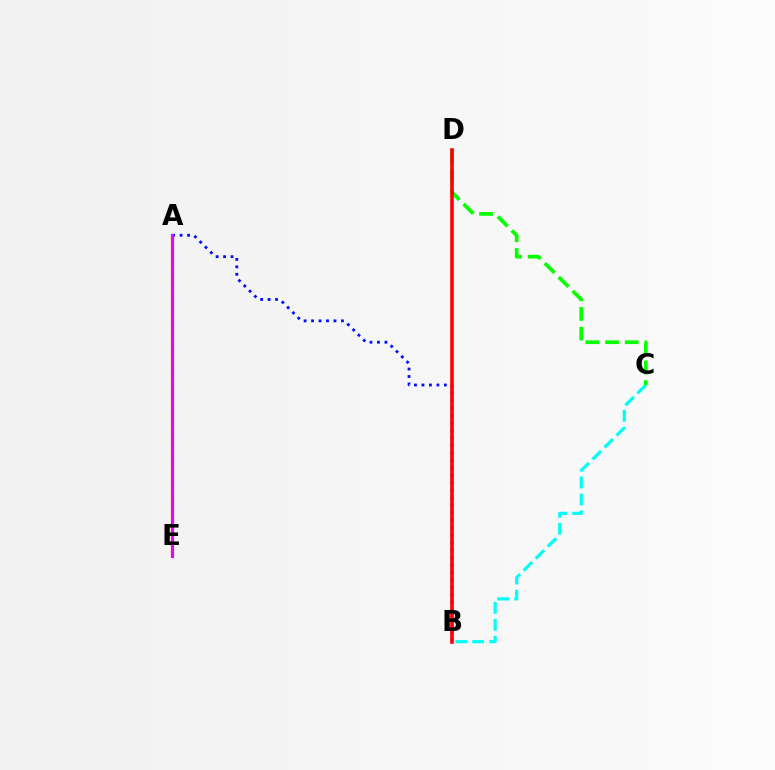{('B', 'C'): [{'color': '#00fff6', 'line_style': 'dashed', 'thickness': 2.3}], ('C', 'D'): [{'color': '#08ff00', 'line_style': 'dashed', 'thickness': 2.67}], ('A', 'B'): [{'color': '#0010ff', 'line_style': 'dotted', 'thickness': 2.03}], ('B', 'D'): [{'color': '#ff0000', 'line_style': 'solid', 'thickness': 2.59}], ('A', 'E'): [{'color': '#fcf500', 'line_style': 'dashed', 'thickness': 1.68}, {'color': '#ee00ff', 'line_style': 'solid', 'thickness': 2.27}]}